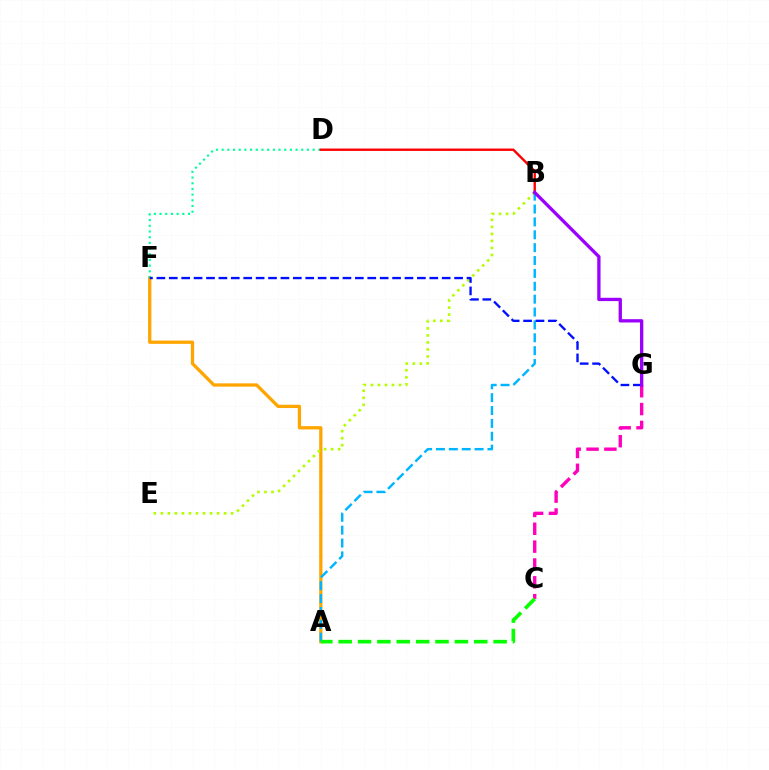{('C', 'G'): [{'color': '#ff00bd', 'line_style': 'dashed', 'thickness': 2.42}], ('A', 'F'): [{'color': '#ffa500', 'line_style': 'solid', 'thickness': 2.36}], ('B', 'E'): [{'color': '#b3ff00', 'line_style': 'dotted', 'thickness': 1.91}], ('D', 'F'): [{'color': '#00ff9d', 'line_style': 'dotted', 'thickness': 1.55}], ('A', 'B'): [{'color': '#00b5ff', 'line_style': 'dashed', 'thickness': 1.75}], ('A', 'C'): [{'color': '#08ff00', 'line_style': 'dashed', 'thickness': 2.63}], ('F', 'G'): [{'color': '#0010ff', 'line_style': 'dashed', 'thickness': 1.69}], ('B', 'D'): [{'color': '#ff0000', 'line_style': 'solid', 'thickness': 1.72}], ('B', 'G'): [{'color': '#9b00ff', 'line_style': 'solid', 'thickness': 2.38}]}